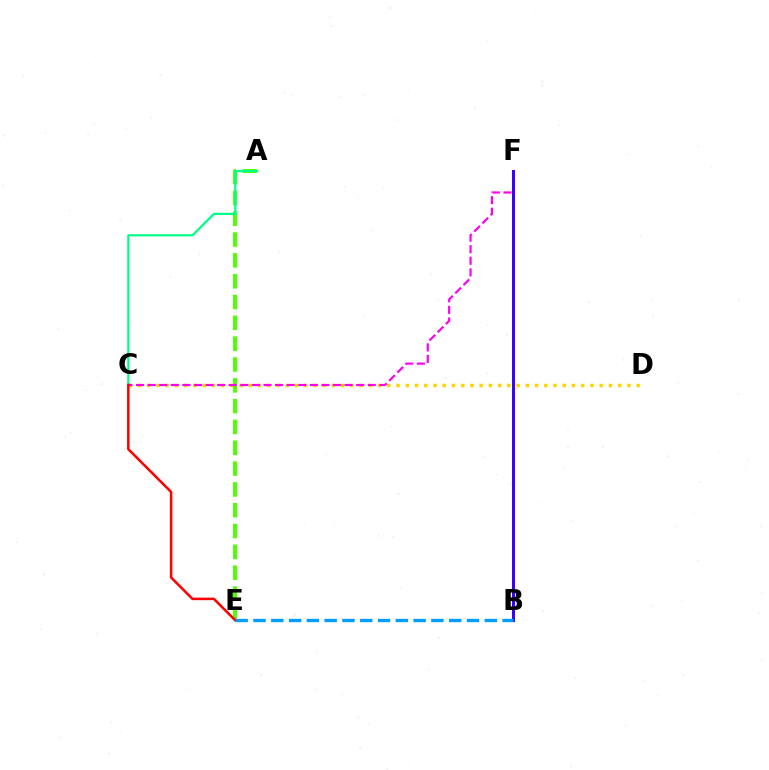{('C', 'D'): [{'color': '#ffd500', 'line_style': 'dotted', 'thickness': 2.51}], ('A', 'E'): [{'color': '#4fff00', 'line_style': 'dashed', 'thickness': 2.83}], ('A', 'C'): [{'color': '#00ff86', 'line_style': 'solid', 'thickness': 1.58}], ('C', 'F'): [{'color': '#ff00ed', 'line_style': 'dashed', 'thickness': 1.57}], ('B', 'F'): [{'color': '#3700ff', 'line_style': 'solid', 'thickness': 2.13}], ('C', 'E'): [{'color': '#ff0000', 'line_style': 'solid', 'thickness': 1.82}], ('B', 'E'): [{'color': '#009eff', 'line_style': 'dashed', 'thickness': 2.42}]}